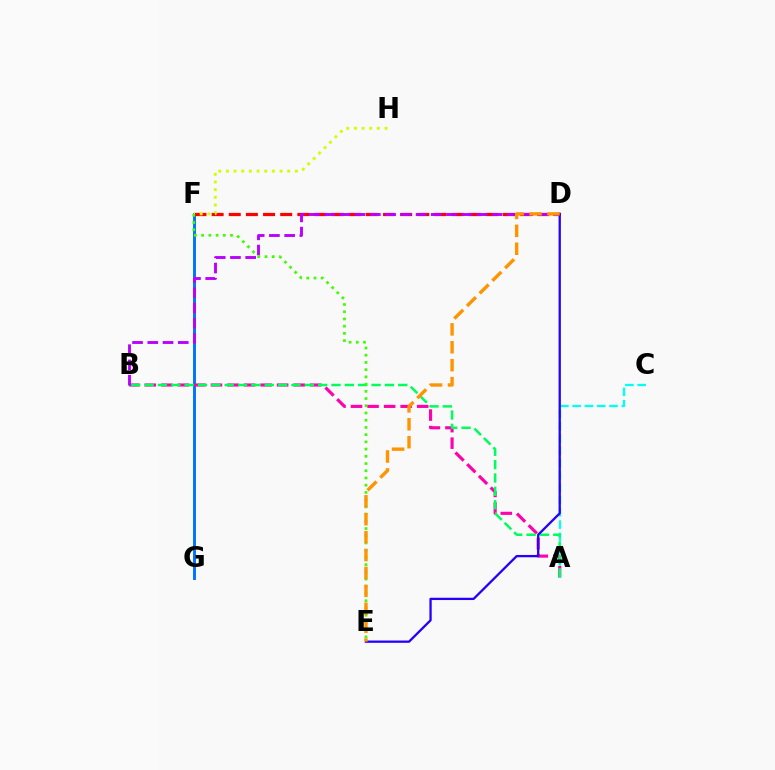{('F', 'G'): [{'color': '#0074ff', 'line_style': 'solid', 'thickness': 2.12}], ('A', 'B'): [{'color': '#ff00ac', 'line_style': 'dashed', 'thickness': 2.25}, {'color': '#00ff5c', 'line_style': 'dashed', 'thickness': 1.81}], ('A', 'C'): [{'color': '#00fff6', 'line_style': 'dashed', 'thickness': 1.67}], ('D', 'F'): [{'color': '#ff0000', 'line_style': 'dashed', 'thickness': 2.33}], ('B', 'D'): [{'color': '#b900ff', 'line_style': 'dashed', 'thickness': 2.07}], ('F', 'H'): [{'color': '#d1ff00', 'line_style': 'dotted', 'thickness': 2.08}], ('D', 'E'): [{'color': '#2500ff', 'line_style': 'solid', 'thickness': 1.65}, {'color': '#ff9400', 'line_style': 'dashed', 'thickness': 2.43}], ('E', 'F'): [{'color': '#3dff00', 'line_style': 'dotted', 'thickness': 1.96}]}